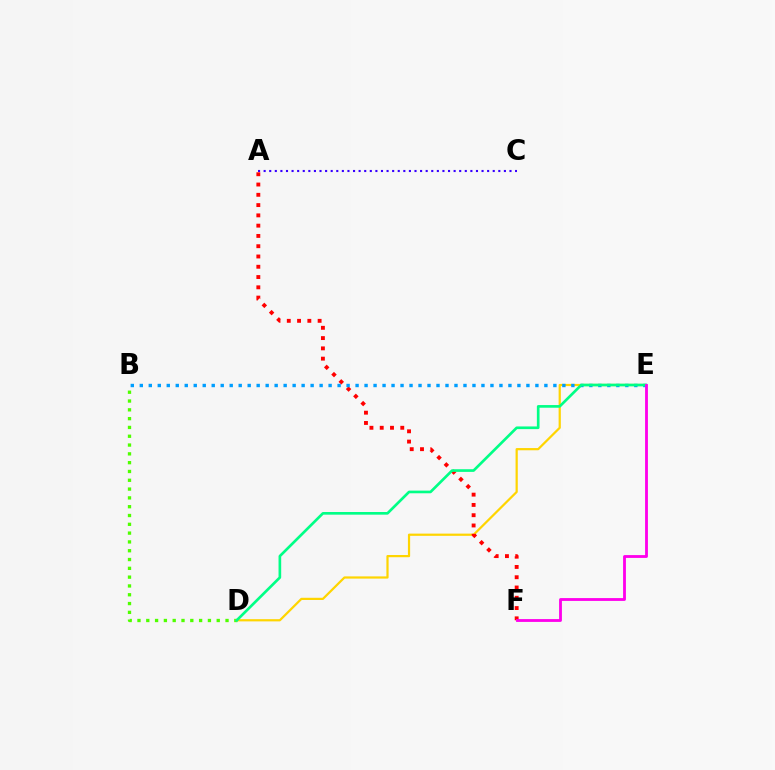{('B', 'D'): [{'color': '#4fff00', 'line_style': 'dotted', 'thickness': 2.39}], ('D', 'E'): [{'color': '#ffd500', 'line_style': 'solid', 'thickness': 1.6}, {'color': '#00ff86', 'line_style': 'solid', 'thickness': 1.92}], ('A', 'C'): [{'color': '#3700ff', 'line_style': 'dotted', 'thickness': 1.52}], ('A', 'F'): [{'color': '#ff0000', 'line_style': 'dotted', 'thickness': 2.79}], ('B', 'E'): [{'color': '#009eff', 'line_style': 'dotted', 'thickness': 2.44}], ('E', 'F'): [{'color': '#ff00ed', 'line_style': 'solid', 'thickness': 2.03}]}